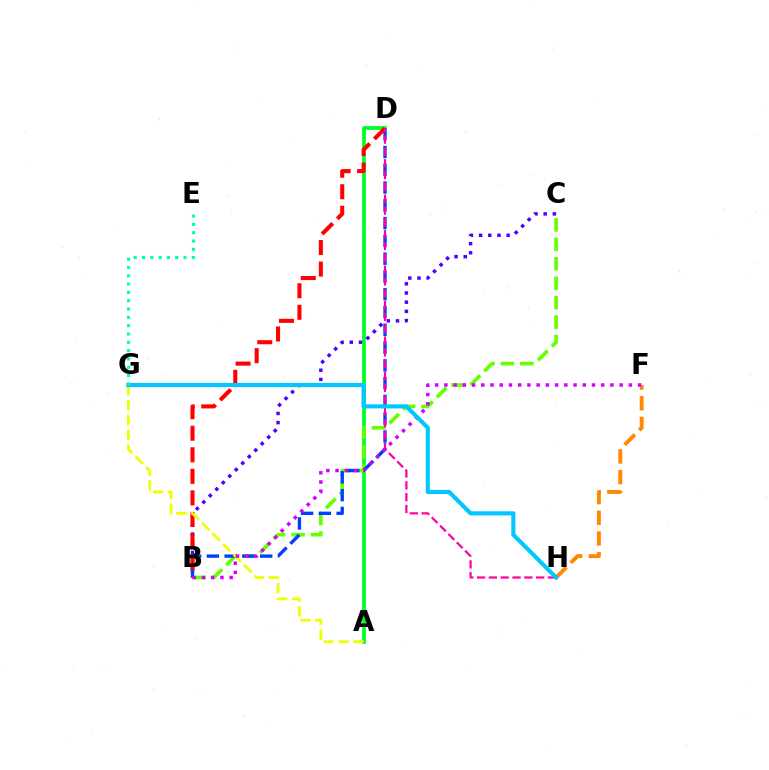{('F', 'H'): [{'color': '#ff8800', 'line_style': 'dashed', 'thickness': 2.81}], ('A', 'D'): [{'color': '#00ff27', 'line_style': 'solid', 'thickness': 2.72}], ('B', 'C'): [{'color': '#4f00ff', 'line_style': 'dotted', 'thickness': 2.5}, {'color': '#66ff00', 'line_style': 'dashed', 'thickness': 2.64}], ('B', 'D'): [{'color': '#003fff', 'line_style': 'dashed', 'thickness': 2.42}, {'color': '#ff0000', 'line_style': 'dashed', 'thickness': 2.93}], ('A', 'G'): [{'color': '#eeff00', 'line_style': 'dashed', 'thickness': 2.02}], ('D', 'H'): [{'color': '#ff00a0', 'line_style': 'dashed', 'thickness': 1.61}], ('B', 'F'): [{'color': '#d600ff', 'line_style': 'dotted', 'thickness': 2.51}], ('G', 'H'): [{'color': '#00c7ff', 'line_style': 'solid', 'thickness': 2.96}], ('E', 'G'): [{'color': '#00ffaf', 'line_style': 'dotted', 'thickness': 2.26}]}